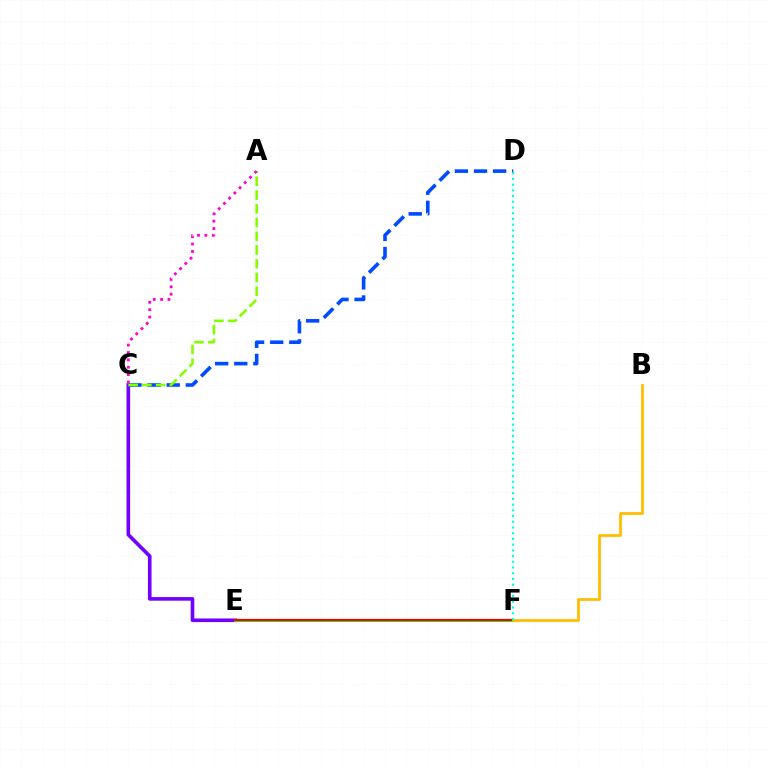{('C', 'E'): [{'color': '#7200ff', 'line_style': 'solid', 'thickness': 2.61}], ('C', 'D'): [{'color': '#004bff', 'line_style': 'dashed', 'thickness': 2.6}], ('E', 'F'): [{'color': '#00ff39', 'line_style': 'solid', 'thickness': 2.2}, {'color': '#ff0000', 'line_style': 'solid', 'thickness': 1.58}], ('A', 'C'): [{'color': '#84ff00', 'line_style': 'dashed', 'thickness': 1.87}, {'color': '#ff00cf', 'line_style': 'dotted', 'thickness': 2.0}], ('B', 'F'): [{'color': '#ffbd00', 'line_style': 'solid', 'thickness': 1.98}], ('D', 'F'): [{'color': '#00fff6', 'line_style': 'dotted', 'thickness': 1.55}]}